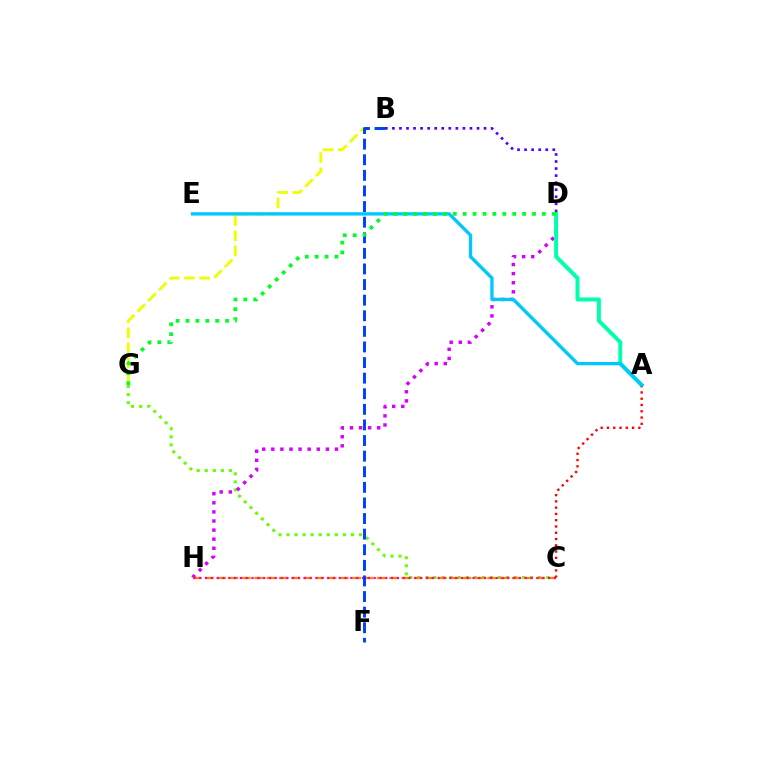{('B', 'D'): [{'color': '#4f00ff', 'line_style': 'dotted', 'thickness': 1.92}], ('C', 'G'): [{'color': '#66ff00', 'line_style': 'dotted', 'thickness': 2.19}], ('D', 'H'): [{'color': '#d600ff', 'line_style': 'dotted', 'thickness': 2.47}], ('C', 'H'): [{'color': '#ff8800', 'line_style': 'dashed', 'thickness': 1.67}, {'color': '#ff00a0', 'line_style': 'dotted', 'thickness': 1.58}], ('B', 'G'): [{'color': '#eeff00', 'line_style': 'dashed', 'thickness': 2.05}], ('A', 'D'): [{'color': '#00ffaf', 'line_style': 'solid', 'thickness': 2.85}], ('B', 'F'): [{'color': '#003fff', 'line_style': 'dashed', 'thickness': 2.12}], ('A', 'C'): [{'color': '#ff0000', 'line_style': 'dotted', 'thickness': 1.7}], ('A', 'E'): [{'color': '#00c7ff', 'line_style': 'solid', 'thickness': 2.4}], ('D', 'G'): [{'color': '#00ff27', 'line_style': 'dotted', 'thickness': 2.69}]}